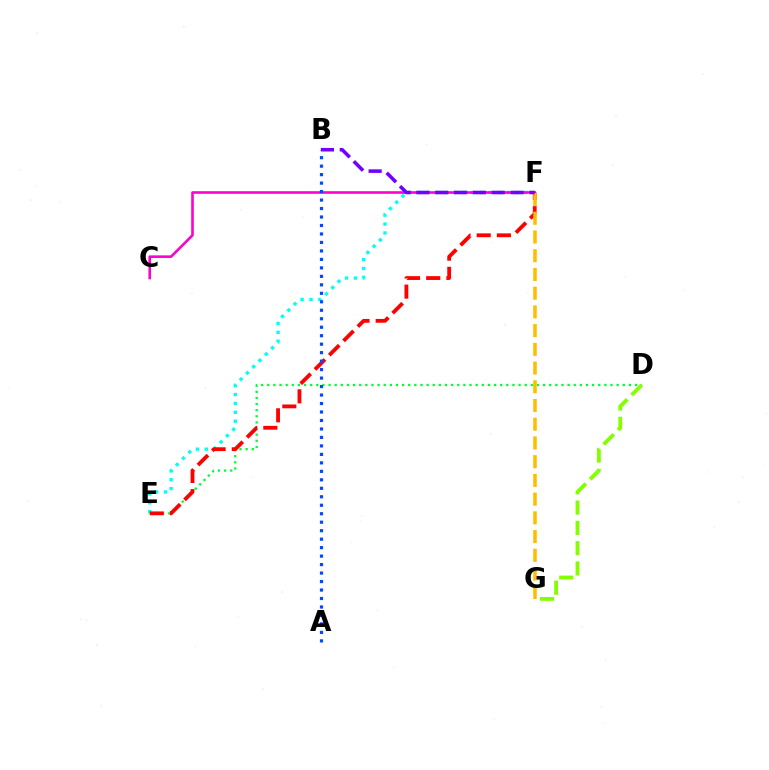{('D', 'E'): [{'color': '#00ff39', 'line_style': 'dotted', 'thickness': 1.67}], ('E', 'F'): [{'color': '#00fff6', 'line_style': 'dotted', 'thickness': 2.41}, {'color': '#ff0000', 'line_style': 'dashed', 'thickness': 2.74}], ('D', 'G'): [{'color': '#84ff00', 'line_style': 'dashed', 'thickness': 2.76}], ('C', 'F'): [{'color': '#ff00cf', 'line_style': 'solid', 'thickness': 1.87}], ('F', 'G'): [{'color': '#ffbd00', 'line_style': 'dashed', 'thickness': 2.54}], ('B', 'F'): [{'color': '#7200ff', 'line_style': 'dashed', 'thickness': 2.56}], ('A', 'B'): [{'color': '#004bff', 'line_style': 'dotted', 'thickness': 2.3}]}